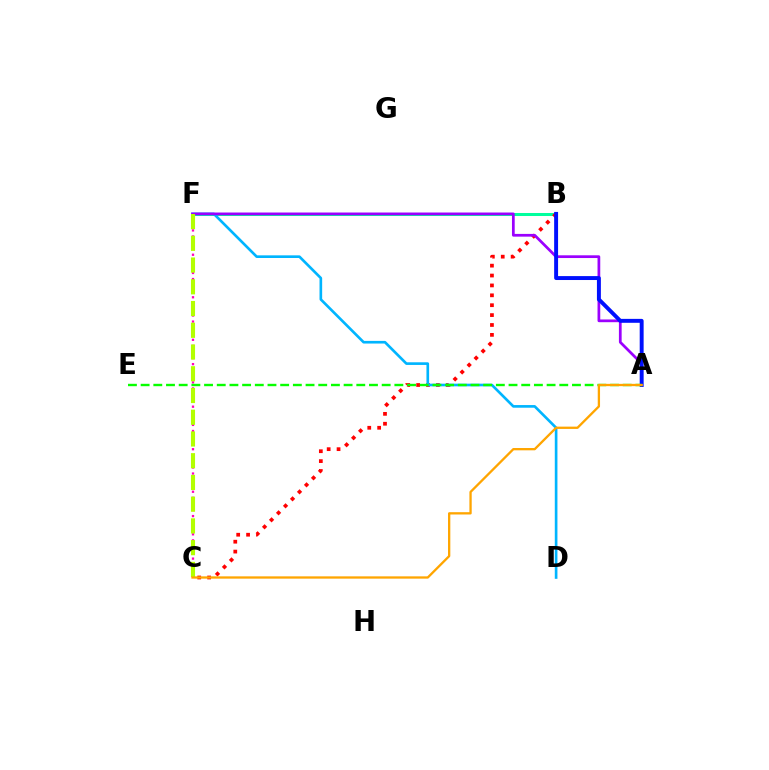{('C', 'F'): [{'color': '#ff00bd', 'line_style': 'dotted', 'thickness': 1.65}, {'color': '#b3ff00', 'line_style': 'dashed', 'thickness': 2.95}], ('B', 'F'): [{'color': '#00ff9d', 'line_style': 'solid', 'thickness': 2.17}], ('B', 'C'): [{'color': '#ff0000', 'line_style': 'dotted', 'thickness': 2.69}], ('D', 'F'): [{'color': '#00b5ff', 'line_style': 'solid', 'thickness': 1.91}], ('A', 'F'): [{'color': '#9b00ff', 'line_style': 'solid', 'thickness': 1.97}], ('A', 'B'): [{'color': '#0010ff', 'line_style': 'solid', 'thickness': 2.83}], ('A', 'E'): [{'color': '#08ff00', 'line_style': 'dashed', 'thickness': 1.72}], ('A', 'C'): [{'color': '#ffa500', 'line_style': 'solid', 'thickness': 1.66}]}